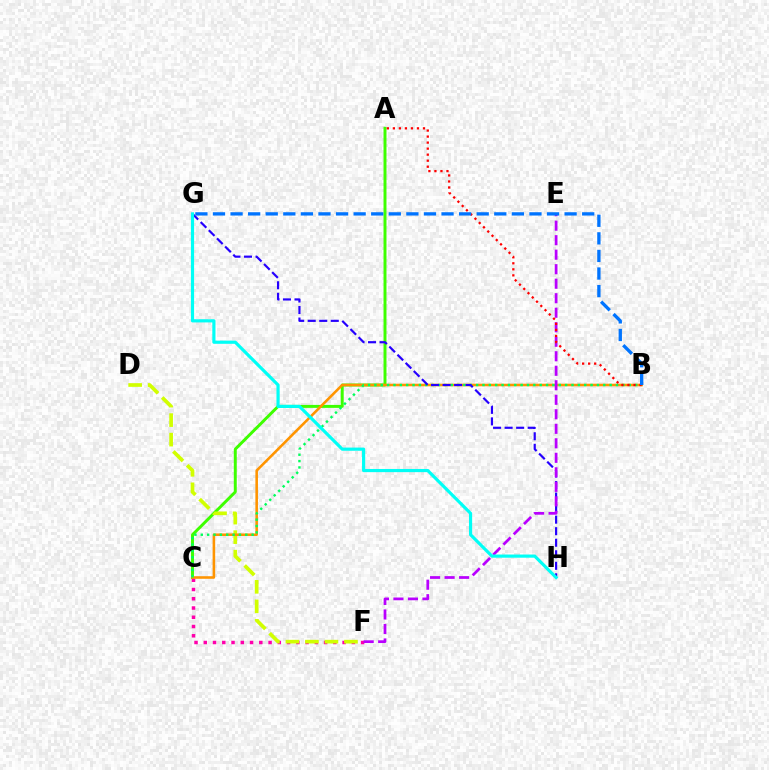{('A', 'C'): [{'color': '#3dff00', 'line_style': 'solid', 'thickness': 2.13}], ('C', 'F'): [{'color': '#ff00ac', 'line_style': 'dotted', 'thickness': 2.51}], ('D', 'F'): [{'color': '#d1ff00', 'line_style': 'dashed', 'thickness': 2.65}], ('B', 'C'): [{'color': '#ff9400', 'line_style': 'solid', 'thickness': 1.86}, {'color': '#00ff5c', 'line_style': 'dotted', 'thickness': 1.73}], ('G', 'H'): [{'color': '#2500ff', 'line_style': 'dashed', 'thickness': 1.57}, {'color': '#00fff6', 'line_style': 'solid', 'thickness': 2.28}], ('E', 'F'): [{'color': '#b900ff', 'line_style': 'dashed', 'thickness': 1.97}], ('A', 'B'): [{'color': '#ff0000', 'line_style': 'dotted', 'thickness': 1.64}], ('B', 'G'): [{'color': '#0074ff', 'line_style': 'dashed', 'thickness': 2.39}]}